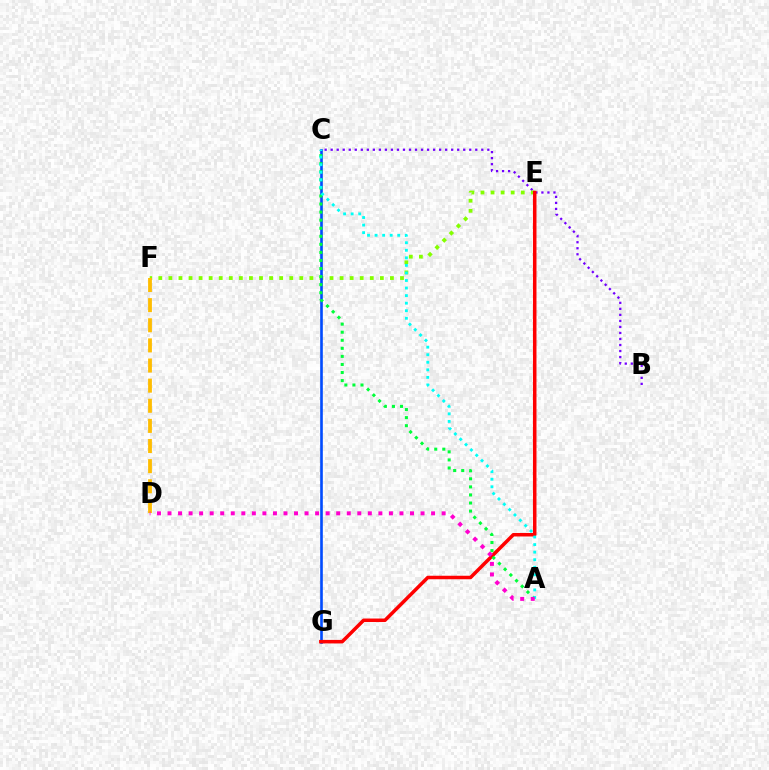{('B', 'C'): [{'color': '#7200ff', 'line_style': 'dotted', 'thickness': 1.64}], ('E', 'F'): [{'color': '#84ff00', 'line_style': 'dotted', 'thickness': 2.74}], ('C', 'G'): [{'color': '#004bff', 'line_style': 'solid', 'thickness': 1.89}], ('E', 'G'): [{'color': '#ff0000', 'line_style': 'solid', 'thickness': 2.53}], ('A', 'C'): [{'color': '#00ff39', 'line_style': 'dotted', 'thickness': 2.19}, {'color': '#00fff6', 'line_style': 'dotted', 'thickness': 2.05}], ('D', 'F'): [{'color': '#ffbd00', 'line_style': 'dashed', 'thickness': 2.73}], ('A', 'D'): [{'color': '#ff00cf', 'line_style': 'dotted', 'thickness': 2.86}]}